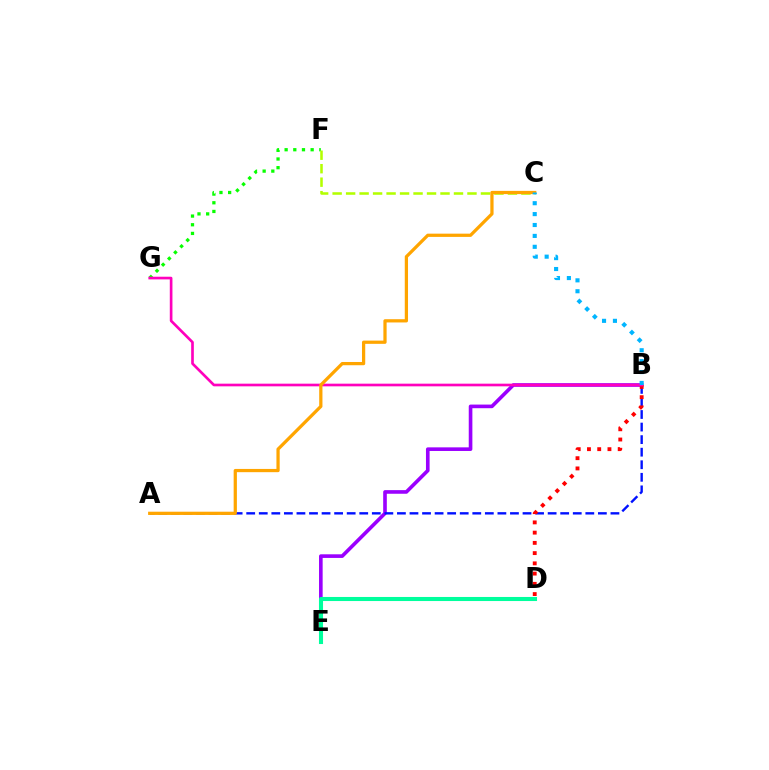{('F', 'G'): [{'color': '#08ff00', 'line_style': 'dotted', 'thickness': 2.36}], ('B', 'E'): [{'color': '#9b00ff', 'line_style': 'solid', 'thickness': 2.61}], ('A', 'B'): [{'color': '#0010ff', 'line_style': 'dashed', 'thickness': 1.71}], ('C', 'F'): [{'color': '#b3ff00', 'line_style': 'dashed', 'thickness': 1.83}], ('B', 'D'): [{'color': '#ff0000', 'line_style': 'dotted', 'thickness': 2.78}], ('D', 'E'): [{'color': '#00ff9d', 'line_style': 'solid', 'thickness': 2.93}], ('B', 'G'): [{'color': '#ff00bd', 'line_style': 'solid', 'thickness': 1.92}], ('A', 'C'): [{'color': '#ffa500', 'line_style': 'solid', 'thickness': 2.33}], ('B', 'C'): [{'color': '#00b5ff', 'line_style': 'dotted', 'thickness': 2.96}]}